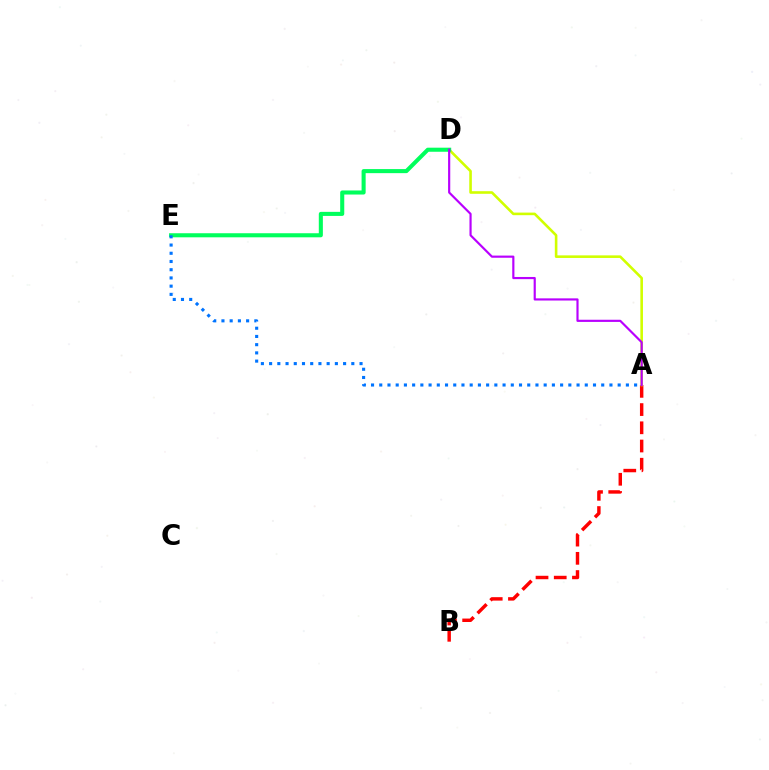{('A', 'B'): [{'color': '#ff0000', 'line_style': 'dashed', 'thickness': 2.47}], ('A', 'D'): [{'color': '#d1ff00', 'line_style': 'solid', 'thickness': 1.87}, {'color': '#b900ff', 'line_style': 'solid', 'thickness': 1.56}], ('D', 'E'): [{'color': '#00ff5c', 'line_style': 'solid', 'thickness': 2.93}], ('A', 'E'): [{'color': '#0074ff', 'line_style': 'dotted', 'thickness': 2.23}]}